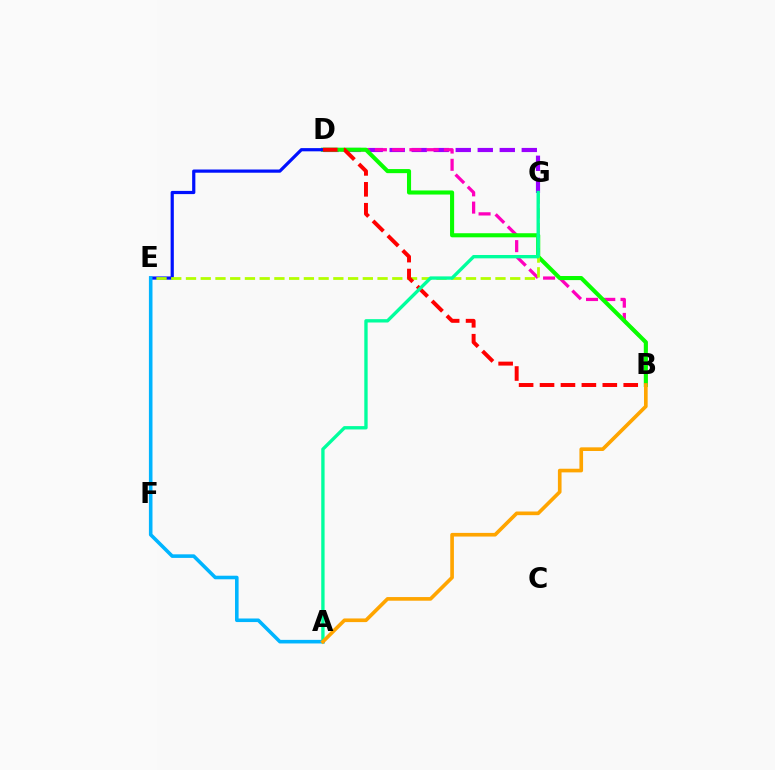{('D', 'G'): [{'color': '#9b00ff', 'line_style': 'dashed', 'thickness': 2.99}], ('B', 'D'): [{'color': '#ff00bd', 'line_style': 'dashed', 'thickness': 2.34}, {'color': '#08ff00', 'line_style': 'solid', 'thickness': 2.94}, {'color': '#ff0000', 'line_style': 'dashed', 'thickness': 2.84}], ('D', 'E'): [{'color': '#0010ff', 'line_style': 'solid', 'thickness': 2.31}], ('E', 'G'): [{'color': '#b3ff00', 'line_style': 'dashed', 'thickness': 2.0}], ('A', 'G'): [{'color': '#00ff9d', 'line_style': 'solid', 'thickness': 2.41}], ('A', 'E'): [{'color': '#00b5ff', 'line_style': 'solid', 'thickness': 2.57}], ('A', 'B'): [{'color': '#ffa500', 'line_style': 'solid', 'thickness': 2.63}]}